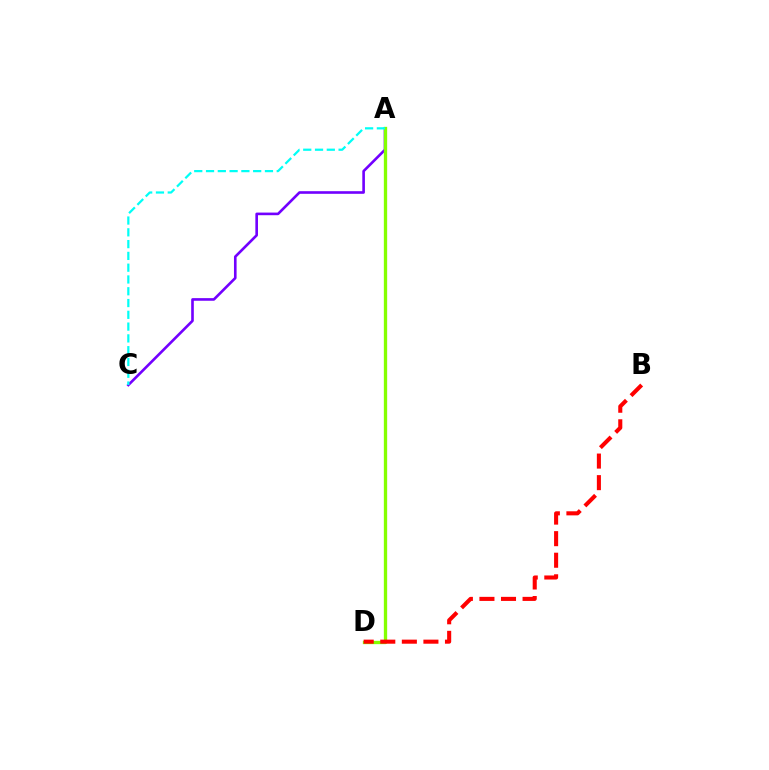{('A', 'C'): [{'color': '#7200ff', 'line_style': 'solid', 'thickness': 1.89}, {'color': '#00fff6', 'line_style': 'dashed', 'thickness': 1.6}], ('A', 'D'): [{'color': '#84ff00', 'line_style': 'solid', 'thickness': 2.38}], ('B', 'D'): [{'color': '#ff0000', 'line_style': 'dashed', 'thickness': 2.93}]}